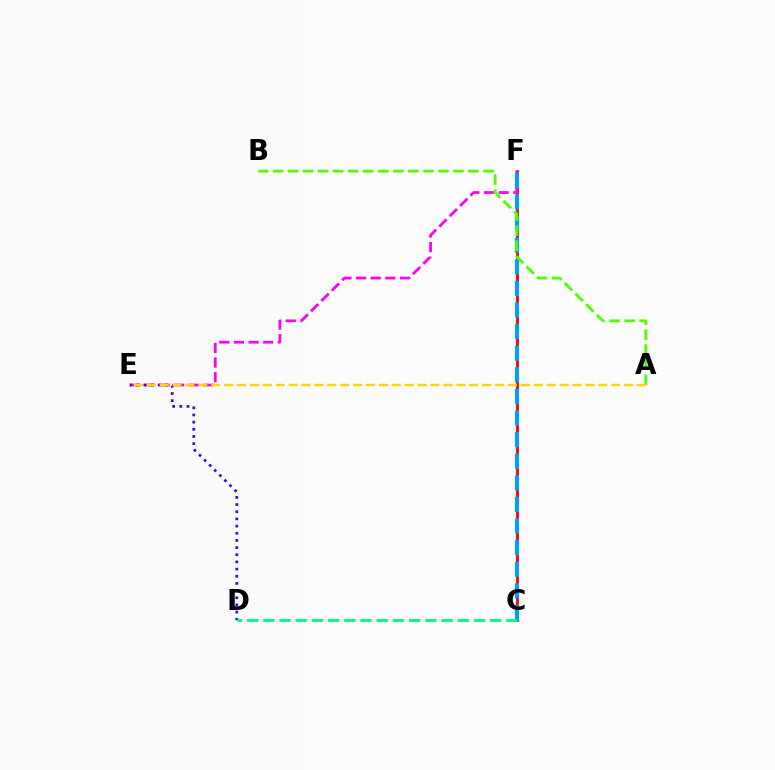{('C', 'F'): [{'color': '#ff0000', 'line_style': 'solid', 'thickness': 2.02}, {'color': '#009eff', 'line_style': 'dashed', 'thickness': 2.93}], ('E', 'F'): [{'color': '#ff00ed', 'line_style': 'dashed', 'thickness': 1.99}], ('D', 'E'): [{'color': '#3700ff', 'line_style': 'dotted', 'thickness': 1.95}], ('A', 'B'): [{'color': '#4fff00', 'line_style': 'dashed', 'thickness': 2.04}], ('C', 'D'): [{'color': '#00ff86', 'line_style': 'dashed', 'thickness': 2.2}], ('A', 'E'): [{'color': '#ffd500', 'line_style': 'dashed', 'thickness': 1.75}]}